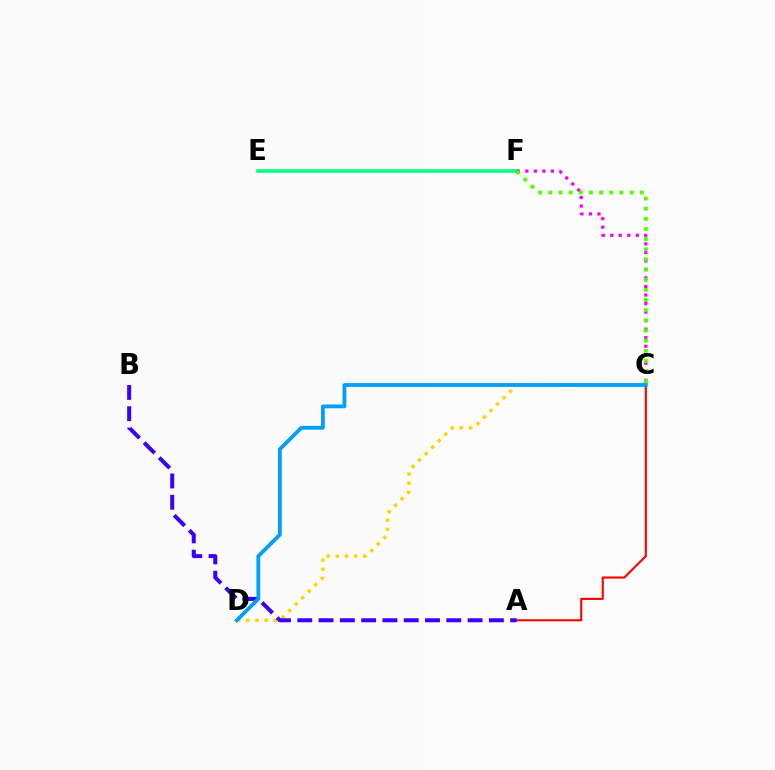{('C', 'D'): [{'color': '#ffd500', 'line_style': 'dotted', 'thickness': 2.5}, {'color': '#009eff', 'line_style': 'solid', 'thickness': 2.74}], ('A', 'C'): [{'color': '#ff0000', 'line_style': 'solid', 'thickness': 1.52}], ('E', 'F'): [{'color': '#00ff86', 'line_style': 'solid', 'thickness': 2.58}], ('A', 'B'): [{'color': '#3700ff', 'line_style': 'dashed', 'thickness': 2.89}], ('C', 'F'): [{'color': '#ff00ed', 'line_style': 'dotted', 'thickness': 2.32}, {'color': '#4fff00', 'line_style': 'dotted', 'thickness': 2.76}]}